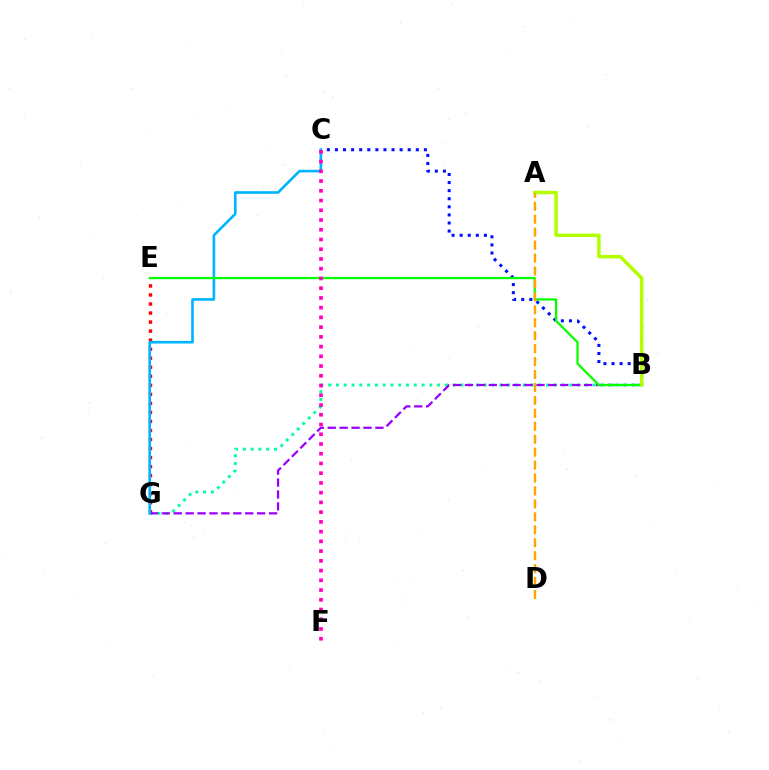{('B', 'G'): [{'color': '#00ff9d', 'line_style': 'dotted', 'thickness': 2.11}, {'color': '#9b00ff', 'line_style': 'dashed', 'thickness': 1.62}], ('B', 'C'): [{'color': '#0010ff', 'line_style': 'dotted', 'thickness': 2.2}], ('E', 'G'): [{'color': '#ff0000', 'line_style': 'dotted', 'thickness': 2.45}], ('C', 'G'): [{'color': '#00b5ff', 'line_style': 'solid', 'thickness': 1.9}], ('B', 'E'): [{'color': '#08ff00', 'line_style': 'solid', 'thickness': 1.63}], ('A', 'B'): [{'color': '#b3ff00', 'line_style': 'solid', 'thickness': 2.52}], ('C', 'F'): [{'color': '#ff00bd', 'line_style': 'dotted', 'thickness': 2.65}], ('A', 'D'): [{'color': '#ffa500', 'line_style': 'dashed', 'thickness': 1.76}]}